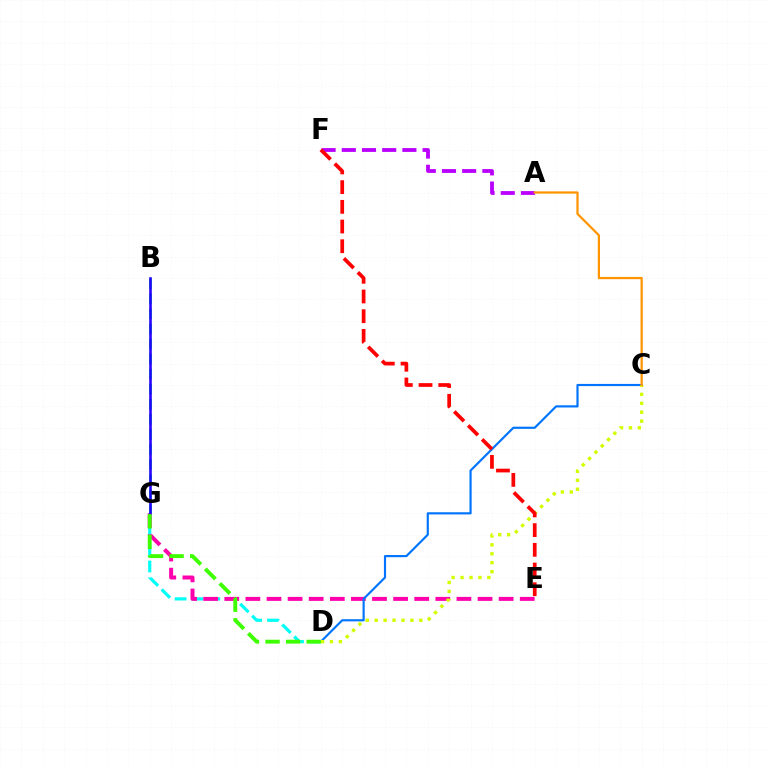{('B', 'G'): [{'color': '#00ff5c', 'line_style': 'dashed', 'thickness': 2.05}, {'color': '#2500ff', 'line_style': 'solid', 'thickness': 1.85}], ('D', 'G'): [{'color': '#00fff6', 'line_style': 'dashed', 'thickness': 2.3}, {'color': '#3dff00', 'line_style': 'dashed', 'thickness': 2.79}], ('E', 'G'): [{'color': '#ff00ac', 'line_style': 'dashed', 'thickness': 2.87}], ('A', 'F'): [{'color': '#b900ff', 'line_style': 'dashed', 'thickness': 2.74}], ('C', 'D'): [{'color': '#0074ff', 'line_style': 'solid', 'thickness': 1.56}, {'color': '#d1ff00', 'line_style': 'dotted', 'thickness': 2.43}], ('E', 'F'): [{'color': '#ff0000', 'line_style': 'dashed', 'thickness': 2.68}], ('A', 'C'): [{'color': '#ff9400', 'line_style': 'solid', 'thickness': 1.61}]}